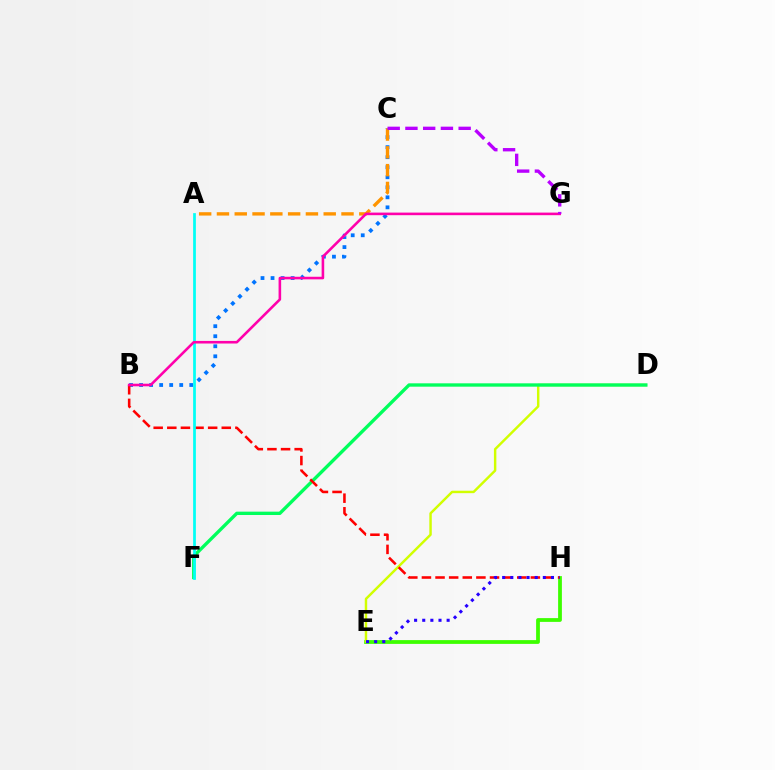{('E', 'H'): [{'color': '#3dff00', 'line_style': 'solid', 'thickness': 2.72}, {'color': '#2500ff', 'line_style': 'dotted', 'thickness': 2.21}], ('D', 'E'): [{'color': '#d1ff00', 'line_style': 'solid', 'thickness': 1.76}], ('B', 'C'): [{'color': '#0074ff', 'line_style': 'dotted', 'thickness': 2.73}], ('D', 'F'): [{'color': '#00ff5c', 'line_style': 'solid', 'thickness': 2.41}], ('B', 'H'): [{'color': '#ff0000', 'line_style': 'dashed', 'thickness': 1.85}], ('A', 'F'): [{'color': '#00fff6', 'line_style': 'solid', 'thickness': 1.97}], ('A', 'C'): [{'color': '#ff9400', 'line_style': 'dashed', 'thickness': 2.42}], ('B', 'G'): [{'color': '#ff00ac', 'line_style': 'solid', 'thickness': 1.86}], ('C', 'G'): [{'color': '#b900ff', 'line_style': 'dashed', 'thickness': 2.41}]}